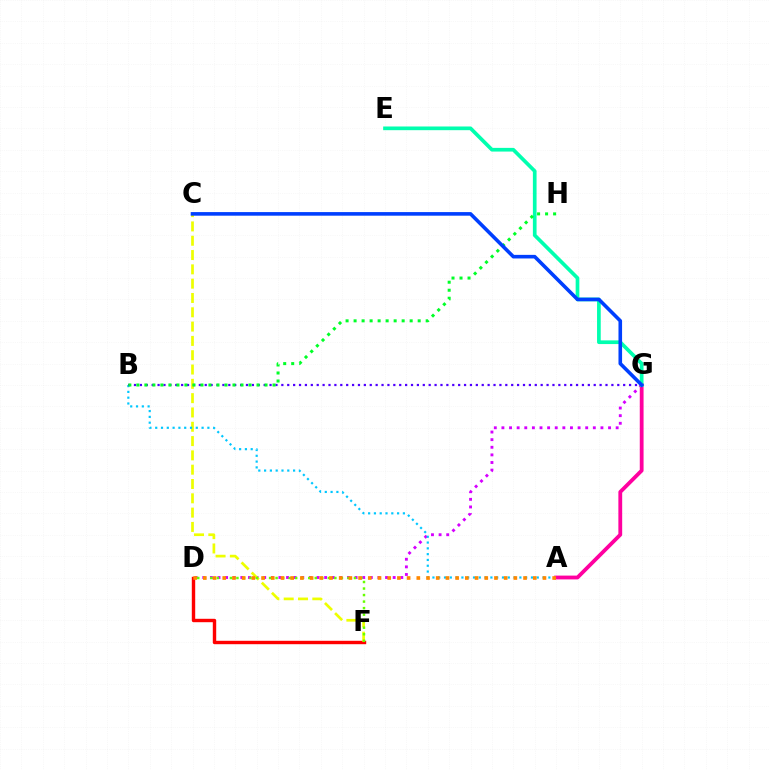{('D', 'F'): [{'color': '#ff0000', 'line_style': 'solid', 'thickness': 2.45}, {'color': '#66ff00', 'line_style': 'dotted', 'thickness': 1.77}], ('D', 'G'): [{'color': '#d600ff', 'line_style': 'dotted', 'thickness': 2.07}], ('C', 'F'): [{'color': '#eeff00', 'line_style': 'dashed', 'thickness': 1.94}], ('A', 'B'): [{'color': '#00c7ff', 'line_style': 'dotted', 'thickness': 1.58}], ('B', 'G'): [{'color': '#4f00ff', 'line_style': 'dotted', 'thickness': 1.6}], ('A', 'G'): [{'color': '#ff00a0', 'line_style': 'solid', 'thickness': 2.74}], ('E', 'G'): [{'color': '#00ffaf', 'line_style': 'solid', 'thickness': 2.66}], ('B', 'H'): [{'color': '#00ff27', 'line_style': 'dotted', 'thickness': 2.18}], ('C', 'G'): [{'color': '#003fff', 'line_style': 'solid', 'thickness': 2.59}], ('A', 'D'): [{'color': '#ff8800', 'line_style': 'dotted', 'thickness': 2.64}]}